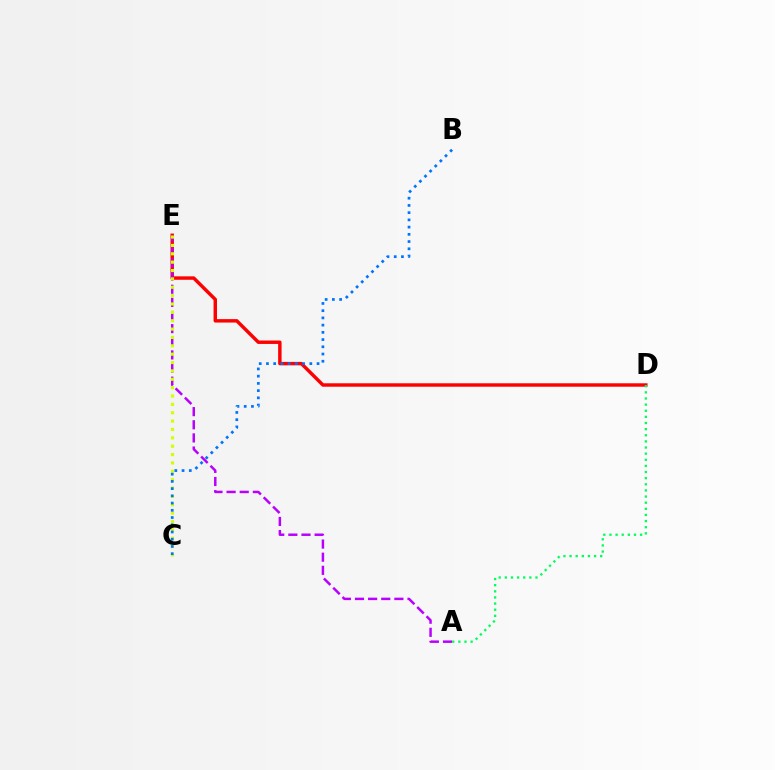{('D', 'E'): [{'color': '#ff0000', 'line_style': 'solid', 'thickness': 2.48}], ('A', 'E'): [{'color': '#b900ff', 'line_style': 'dashed', 'thickness': 1.78}], ('C', 'E'): [{'color': '#d1ff00', 'line_style': 'dotted', 'thickness': 2.27}], ('A', 'D'): [{'color': '#00ff5c', 'line_style': 'dotted', 'thickness': 1.67}], ('B', 'C'): [{'color': '#0074ff', 'line_style': 'dotted', 'thickness': 1.96}]}